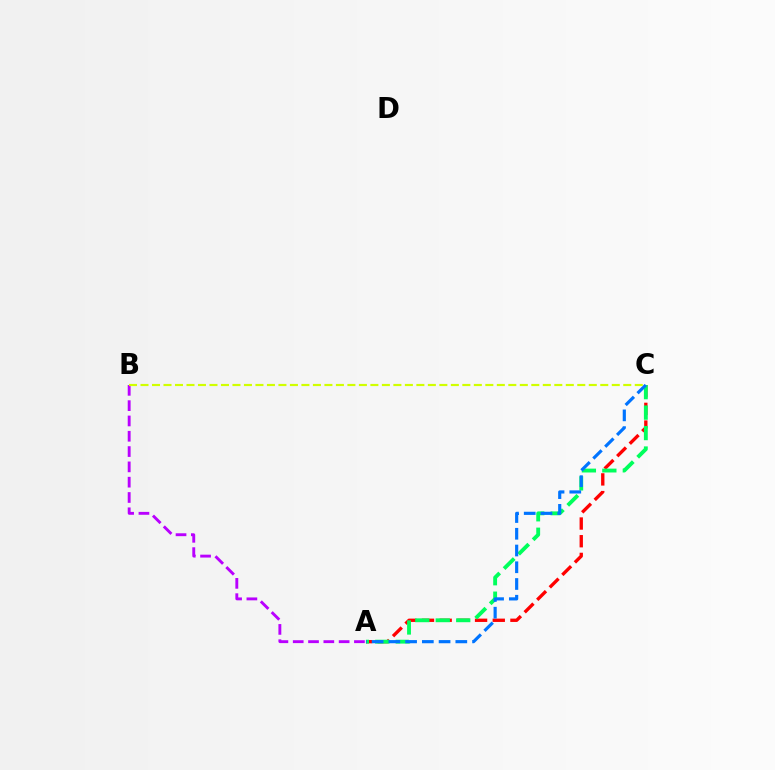{('A', 'C'): [{'color': '#ff0000', 'line_style': 'dashed', 'thickness': 2.4}, {'color': '#00ff5c', 'line_style': 'dashed', 'thickness': 2.78}, {'color': '#0074ff', 'line_style': 'dashed', 'thickness': 2.27}], ('A', 'B'): [{'color': '#b900ff', 'line_style': 'dashed', 'thickness': 2.08}], ('B', 'C'): [{'color': '#d1ff00', 'line_style': 'dashed', 'thickness': 1.56}]}